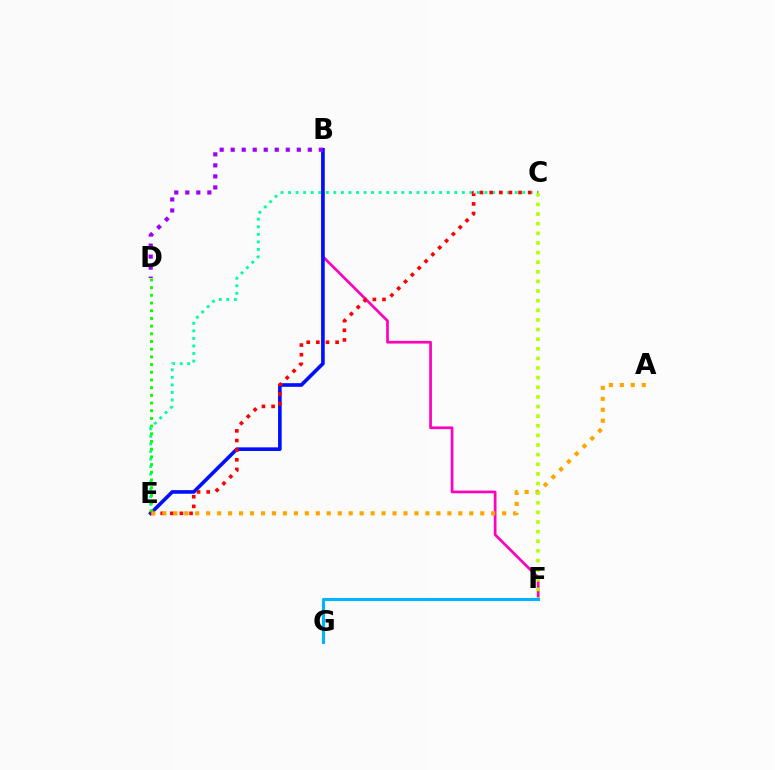{('C', 'E'): [{'color': '#00ff9d', 'line_style': 'dotted', 'thickness': 2.05}, {'color': '#ff0000', 'line_style': 'dotted', 'thickness': 2.62}], ('B', 'F'): [{'color': '#ff00bd', 'line_style': 'solid', 'thickness': 1.94}], ('B', 'E'): [{'color': '#0010ff', 'line_style': 'solid', 'thickness': 2.61}], ('D', 'E'): [{'color': '#08ff00', 'line_style': 'dotted', 'thickness': 2.09}], ('A', 'E'): [{'color': '#ffa500', 'line_style': 'dotted', 'thickness': 2.98}], ('C', 'F'): [{'color': '#b3ff00', 'line_style': 'dotted', 'thickness': 2.61}], ('F', 'G'): [{'color': '#00b5ff', 'line_style': 'solid', 'thickness': 2.21}], ('B', 'D'): [{'color': '#9b00ff', 'line_style': 'dotted', 'thickness': 2.99}]}